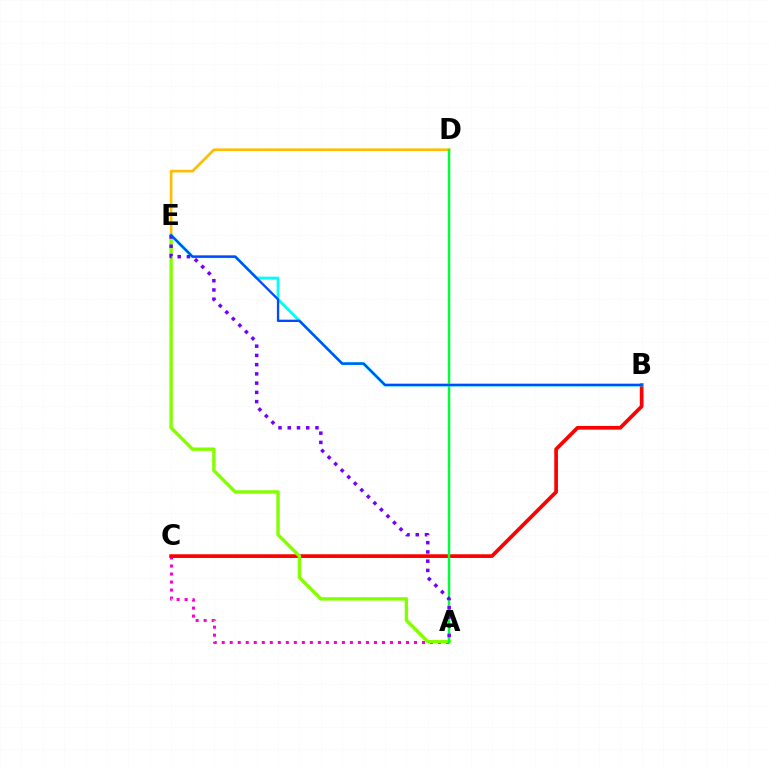{('A', 'C'): [{'color': '#ff00cf', 'line_style': 'dotted', 'thickness': 2.18}], ('B', 'C'): [{'color': '#ff0000', 'line_style': 'solid', 'thickness': 2.67}], ('A', 'E'): [{'color': '#84ff00', 'line_style': 'solid', 'thickness': 2.45}, {'color': '#7200ff', 'line_style': 'dotted', 'thickness': 2.51}], ('D', 'E'): [{'color': '#ffbd00', 'line_style': 'solid', 'thickness': 1.9}], ('A', 'D'): [{'color': '#00ff39', 'line_style': 'solid', 'thickness': 1.79}], ('B', 'E'): [{'color': '#00fff6', 'line_style': 'solid', 'thickness': 2.05}, {'color': '#004bff', 'line_style': 'solid', 'thickness': 1.69}]}